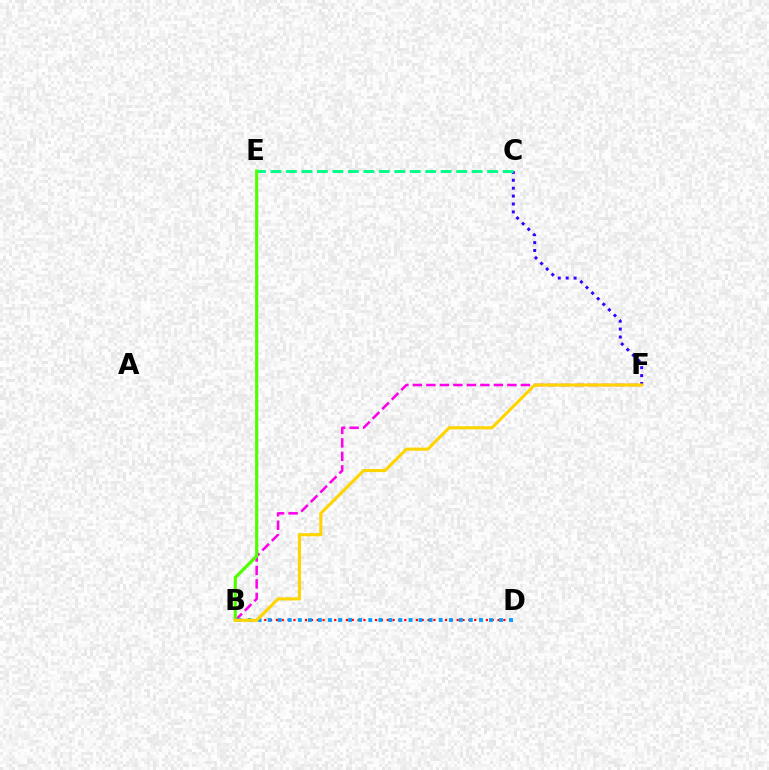{('C', 'F'): [{'color': '#3700ff', 'line_style': 'dotted', 'thickness': 2.15}], ('C', 'E'): [{'color': '#00ff86', 'line_style': 'dashed', 'thickness': 2.1}], ('B', 'F'): [{'color': '#ff00ed', 'line_style': 'dashed', 'thickness': 1.83}, {'color': '#ffd500', 'line_style': 'solid', 'thickness': 2.24}], ('B', 'E'): [{'color': '#4fff00', 'line_style': 'solid', 'thickness': 2.27}], ('B', 'D'): [{'color': '#ff0000', 'line_style': 'dotted', 'thickness': 1.58}, {'color': '#009eff', 'line_style': 'dotted', 'thickness': 2.73}]}